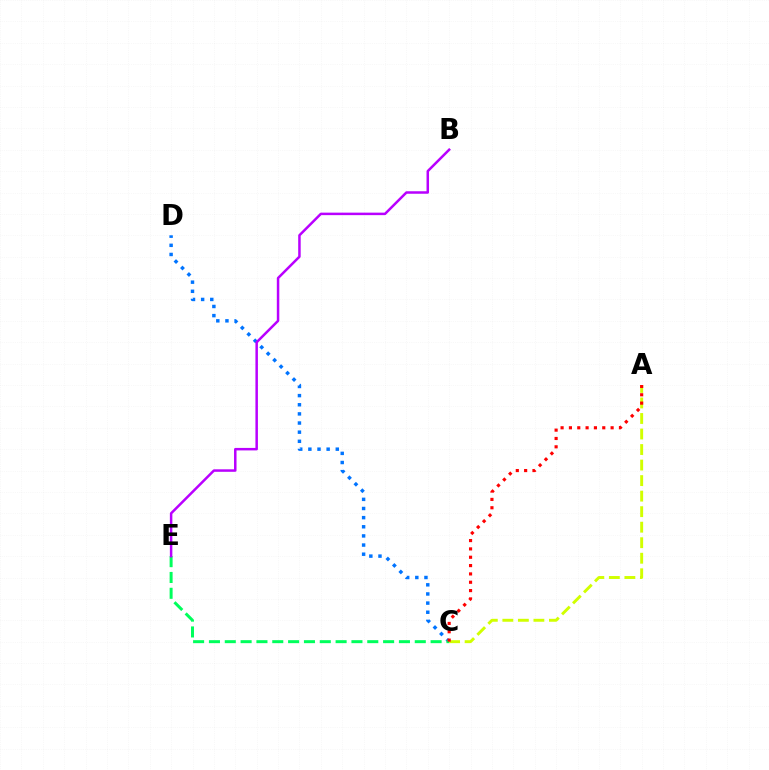{('C', 'D'): [{'color': '#0074ff', 'line_style': 'dotted', 'thickness': 2.48}], ('A', 'C'): [{'color': '#d1ff00', 'line_style': 'dashed', 'thickness': 2.11}, {'color': '#ff0000', 'line_style': 'dotted', 'thickness': 2.27}], ('C', 'E'): [{'color': '#00ff5c', 'line_style': 'dashed', 'thickness': 2.15}], ('B', 'E'): [{'color': '#b900ff', 'line_style': 'solid', 'thickness': 1.8}]}